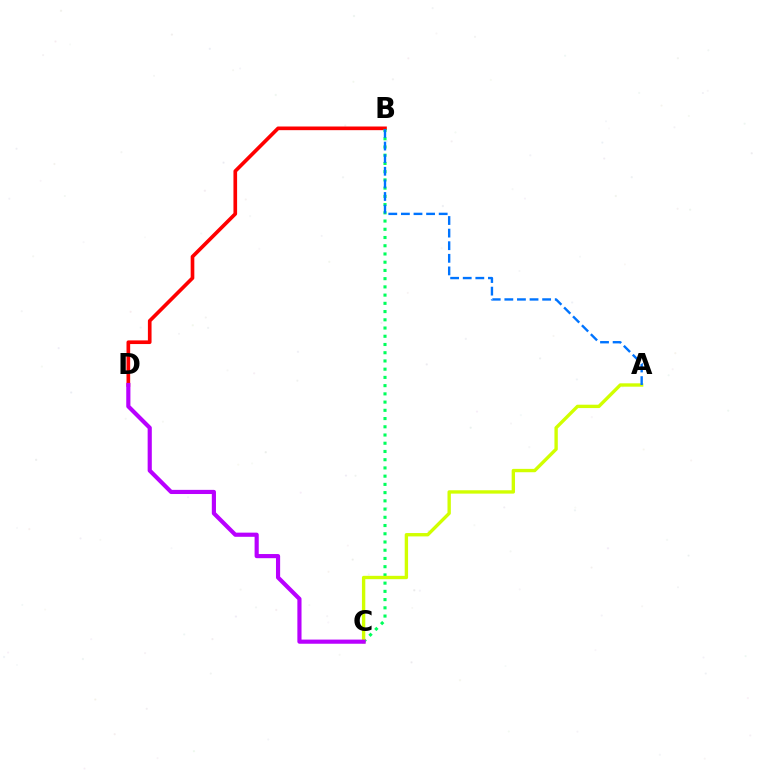{('B', 'D'): [{'color': '#ff0000', 'line_style': 'solid', 'thickness': 2.63}], ('B', 'C'): [{'color': '#00ff5c', 'line_style': 'dotted', 'thickness': 2.24}], ('A', 'C'): [{'color': '#d1ff00', 'line_style': 'solid', 'thickness': 2.42}], ('C', 'D'): [{'color': '#b900ff', 'line_style': 'solid', 'thickness': 2.99}], ('A', 'B'): [{'color': '#0074ff', 'line_style': 'dashed', 'thickness': 1.71}]}